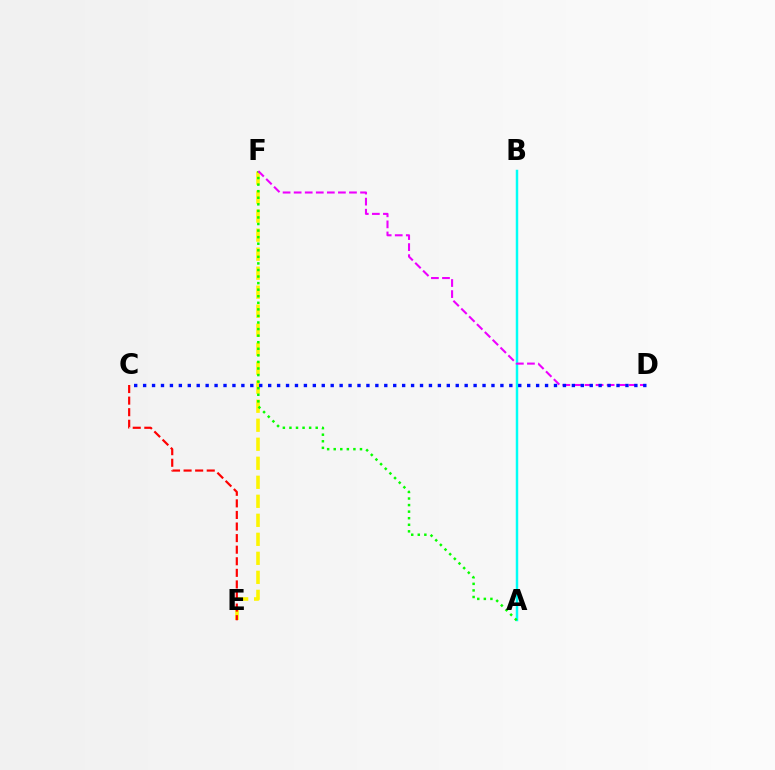{('E', 'F'): [{'color': '#fcf500', 'line_style': 'dashed', 'thickness': 2.58}], ('C', 'E'): [{'color': '#ff0000', 'line_style': 'dashed', 'thickness': 1.57}], ('A', 'B'): [{'color': '#00fff6', 'line_style': 'solid', 'thickness': 1.78}], ('A', 'F'): [{'color': '#08ff00', 'line_style': 'dotted', 'thickness': 1.78}], ('D', 'F'): [{'color': '#ee00ff', 'line_style': 'dashed', 'thickness': 1.5}], ('C', 'D'): [{'color': '#0010ff', 'line_style': 'dotted', 'thickness': 2.43}]}